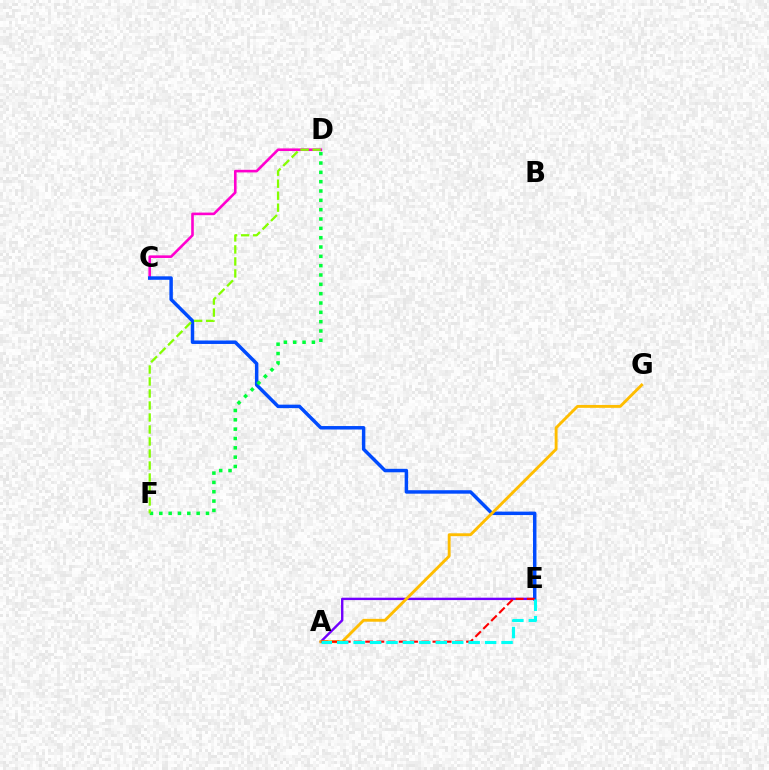{('C', 'D'): [{'color': '#ff00cf', 'line_style': 'solid', 'thickness': 1.88}], ('A', 'E'): [{'color': '#7200ff', 'line_style': 'solid', 'thickness': 1.72}, {'color': '#ff0000', 'line_style': 'dashed', 'thickness': 1.52}, {'color': '#00fff6', 'line_style': 'dashed', 'thickness': 2.23}], ('C', 'E'): [{'color': '#004bff', 'line_style': 'solid', 'thickness': 2.5}], ('D', 'F'): [{'color': '#00ff39', 'line_style': 'dotted', 'thickness': 2.54}, {'color': '#84ff00', 'line_style': 'dashed', 'thickness': 1.63}], ('A', 'G'): [{'color': '#ffbd00', 'line_style': 'solid', 'thickness': 2.07}]}